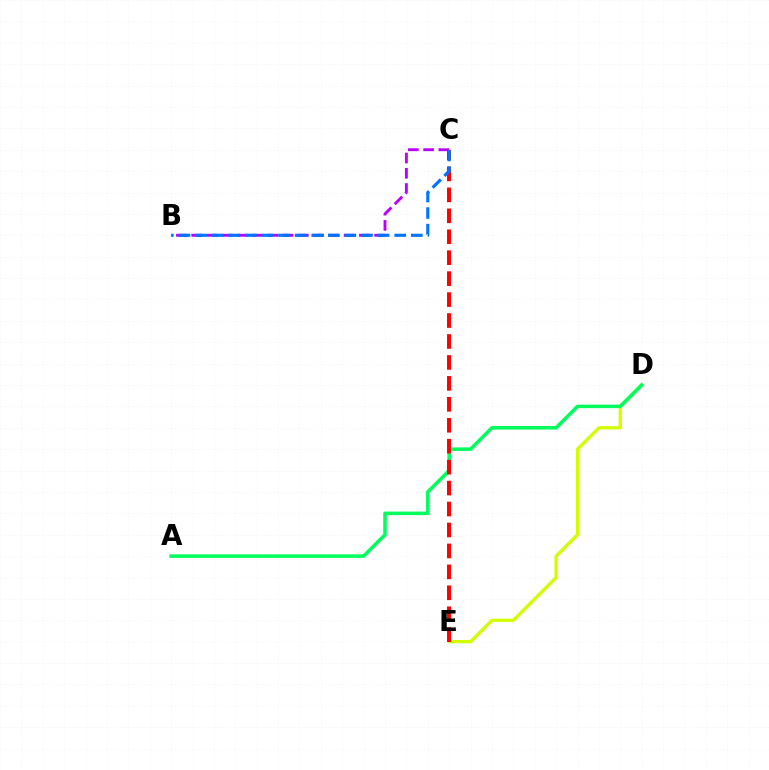{('D', 'E'): [{'color': '#d1ff00', 'line_style': 'solid', 'thickness': 2.38}], ('A', 'D'): [{'color': '#00ff5c', 'line_style': 'solid', 'thickness': 2.53}], ('B', 'C'): [{'color': '#b900ff', 'line_style': 'dashed', 'thickness': 2.07}, {'color': '#0074ff', 'line_style': 'dashed', 'thickness': 2.25}], ('C', 'E'): [{'color': '#ff0000', 'line_style': 'dashed', 'thickness': 2.85}]}